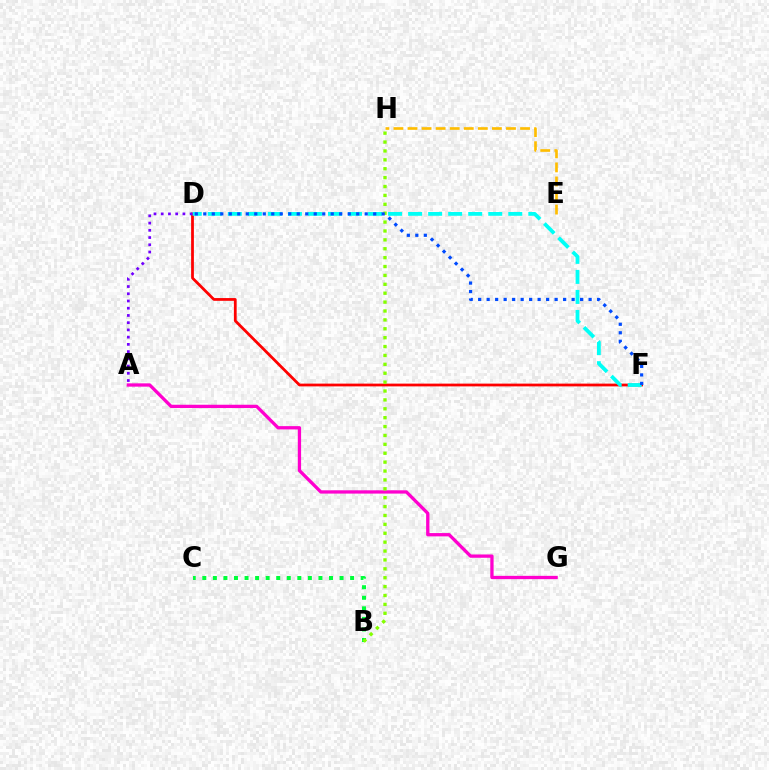{('A', 'G'): [{'color': '#ff00cf', 'line_style': 'solid', 'thickness': 2.37}], ('E', 'H'): [{'color': '#ffbd00', 'line_style': 'dashed', 'thickness': 1.91}], ('D', 'F'): [{'color': '#ff0000', 'line_style': 'solid', 'thickness': 1.99}, {'color': '#00fff6', 'line_style': 'dashed', 'thickness': 2.72}, {'color': '#004bff', 'line_style': 'dotted', 'thickness': 2.31}], ('B', 'C'): [{'color': '#00ff39', 'line_style': 'dotted', 'thickness': 2.87}], ('A', 'D'): [{'color': '#7200ff', 'line_style': 'dotted', 'thickness': 1.96}], ('B', 'H'): [{'color': '#84ff00', 'line_style': 'dotted', 'thickness': 2.42}]}